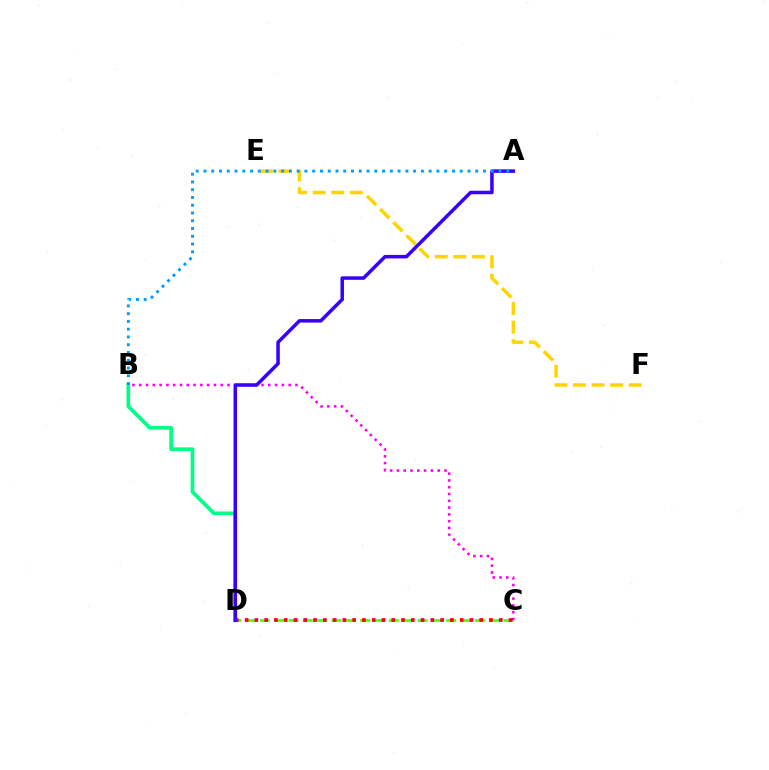{('C', 'D'): [{'color': '#4fff00', 'line_style': 'dashed', 'thickness': 1.95}, {'color': '#ff0000', 'line_style': 'dotted', 'thickness': 2.66}], ('B', 'C'): [{'color': '#ff00ed', 'line_style': 'dotted', 'thickness': 1.85}], ('E', 'F'): [{'color': '#ffd500', 'line_style': 'dashed', 'thickness': 2.52}], ('B', 'D'): [{'color': '#00ff86', 'line_style': 'solid', 'thickness': 2.66}], ('A', 'D'): [{'color': '#3700ff', 'line_style': 'solid', 'thickness': 2.53}], ('A', 'B'): [{'color': '#009eff', 'line_style': 'dotted', 'thickness': 2.11}]}